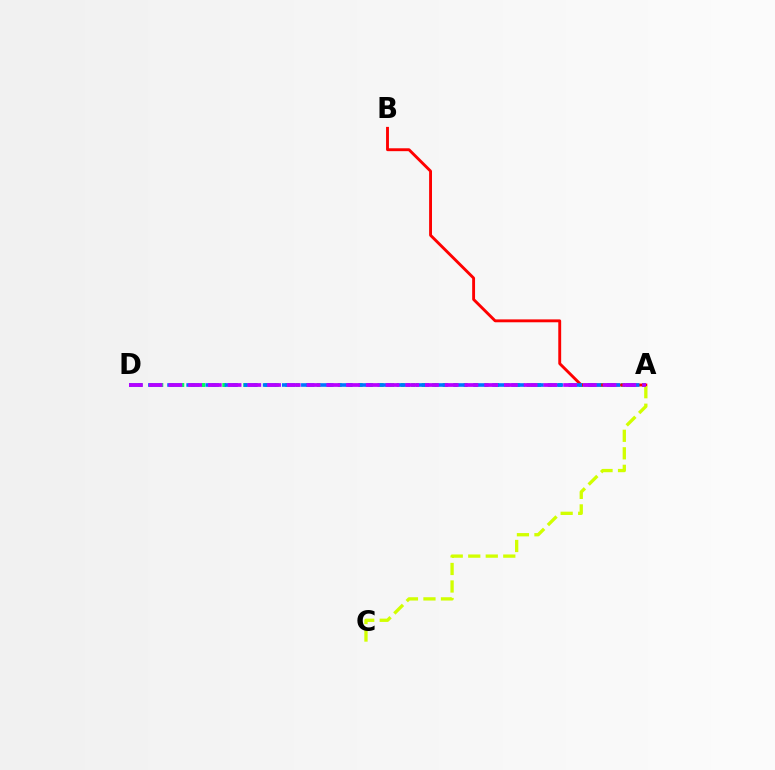{('A', 'D'): [{'color': '#00ff5c', 'line_style': 'dotted', 'thickness': 2.85}, {'color': '#0074ff', 'line_style': 'dashed', 'thickness': 2.6}, {'color': '#b900ff', 'line_style': 'dashed', 'thickness': 2.68}], ('A', 'B'): [{'color': '#ff0000', 'line_style': 'solid', 'thickness': 2.07}], ('A', 'C'): [{'color': '#d1ff00', 'line_style': 'dashed', 'thickness': 2.38}]}